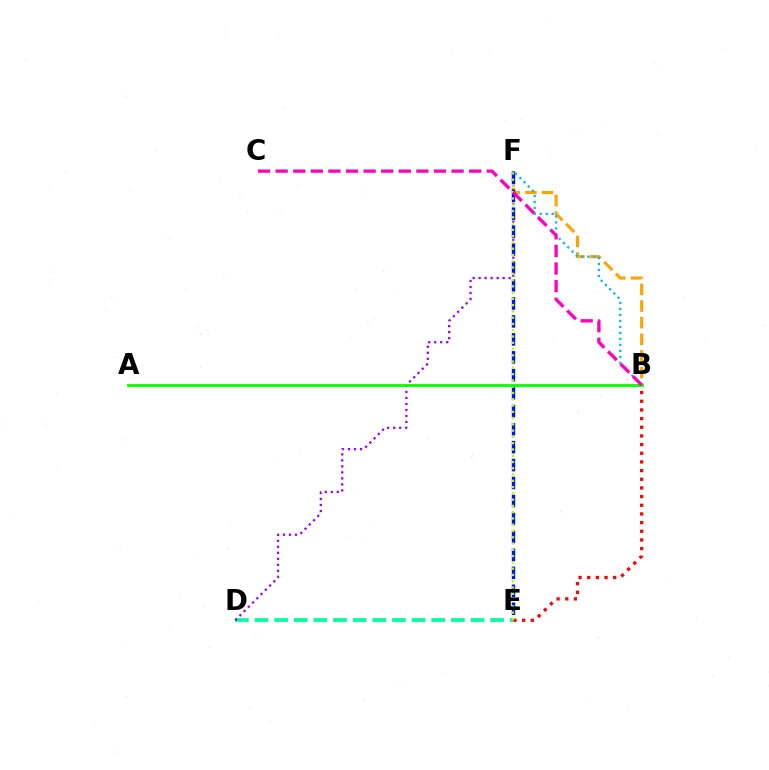{('D', 'E'): [{'color': '#00ff9d', 'line_style': 'dashed', 'thickness': 2.67}], ('D', 'F'): [{'color': '#9b00ff', 'line_style': 'dotted', 'thickness': 1.63}], ('B', 'F'): [{'color': '#ffa500', 'line_style': 'dashed', 'thickness': 2.26}, {'color': '#00b5ff', 'line_style': 'dotted', 'thickness': 1.63}], ('E', 'F'): [{'color': '#0010ff', 'line_style': 'dashed', 'thickness': 2.44}, {'color': '#b3ff00', 'line_style': 'dotted', 'thickness': 1.7}], ('B', 'E'): [{'color': '#ff0000', 'line_style': 'dotted', 'thickness': 2.35}], ('A', 'B'): [{'color': '#08ff00', 'line_style': 'solid', 'thickness': 2.01}], ('B', 'C'): [{'color': '#ff00bd', 'line_style': 'dashed', 'thickness': 2.39}]}